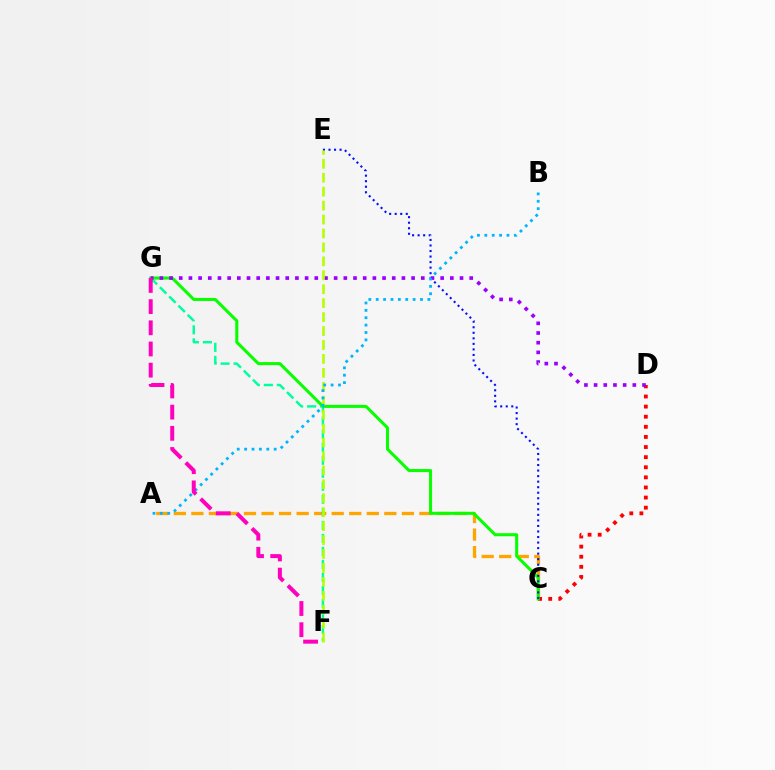{('A', 'C'): [{'color': '#ffa500', 'line_style': 'dashed', 'thickness': 2.38}], ('F', 'G'): [{'color': '#00ff9d', 'line_style': 'dashed', 'thickness': 1.77}, {'color': '#ff00bd', 'line_style': 'dashed', 'thickness': 2.88}], ('C', 'D'): [{'color': '#ff0000', 'line_style': 'dotted', 'thickness': 2.75}], ('C', 'G'): [{'color': '#08ff00', 'line_style': 'solid', 'thickness': 2.19}], ('C', 'E'): [{'color': '#0010ff', 'line_style': 'dotted', 'thickness': 1.5}], ('D', 'G'): [{'color': '#9b00ff', 'line_style': 'dotted', 'thickness': 2.63}], ('E', 'F'): [{'color': '#b3ff00', 'line_style': 'dashed', 'thickness': 1.89}], ('A', 'B'): [{'color': '#00b5ff', 'line_style': 'dotted', 'thickness': 2.01}]}